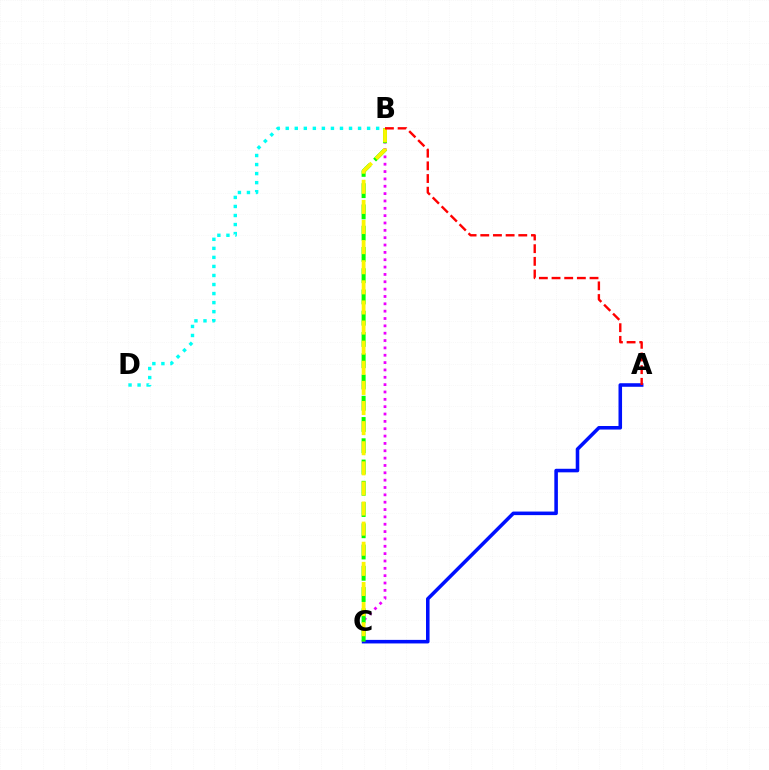{('B', 'D'): [{'color': '#00fff6', 'line_style': 'dotted', 'thickness': 2.46}], ('A', 'C'): [{'color': '#0010ff', 'line_style': 'solid', 'thickness': 2.56}], ('B', 'C'): [{'color': '#ee00ff', 'line_style': 'dotted', 'thickness': 2.0}, {'color': '#08ff00', 'line_style': 'dashed', 'thickness': 2.89}, {'color': '#fcf500', 'line_style': 'dashed', 'thickness': 2.73}], ('A', 'B'): [{'color': '#ff0000', 'line_style': 'dashed', 'thickness': 1.72}]}